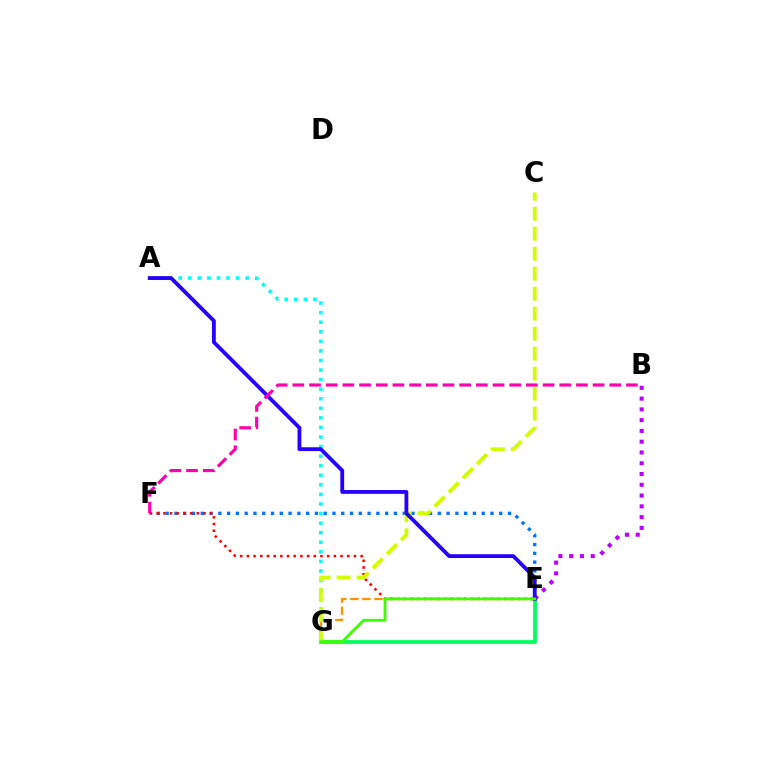{('E', 'G'): [{'color': '#00ff5c', 'line_style': 'solid', 'thickness': 2.71}, {'color': '#ff9400', 'line_style': 'dashed', 'thickness': 1.63}, {'color': '#3dff00', 'line_style': 'solid', 'thickness': 2.04}], ('E', 'F'): [{'color': '#0074ff', 'line_style': 'dotted', 'thickness': 2.39}, {'color': '#ff0000', 'line_style': 'dotted', 'thickness': 1.82}], ('A', 'G'): [{'color': '#00fff6', 'line_style': 'dotted', 'thickness': 2.6}], ('C', 'G'): [{'color': '#d1ff00', 'line_style': 'dashed', 'thickness': 2.72}], ('B', 'E'): [{'color': '#b900ff', 'line_style': 'dotted', 'thickness': 2.93}], ('A', 'E'): [{'color': '#2500ff', 'line_style': 'solid', 'thickness': 2.75}], ('B', 'F'): [{'color': '#ff00ac', 'line_style': 'dashed', 'thickness': 2.27}]}